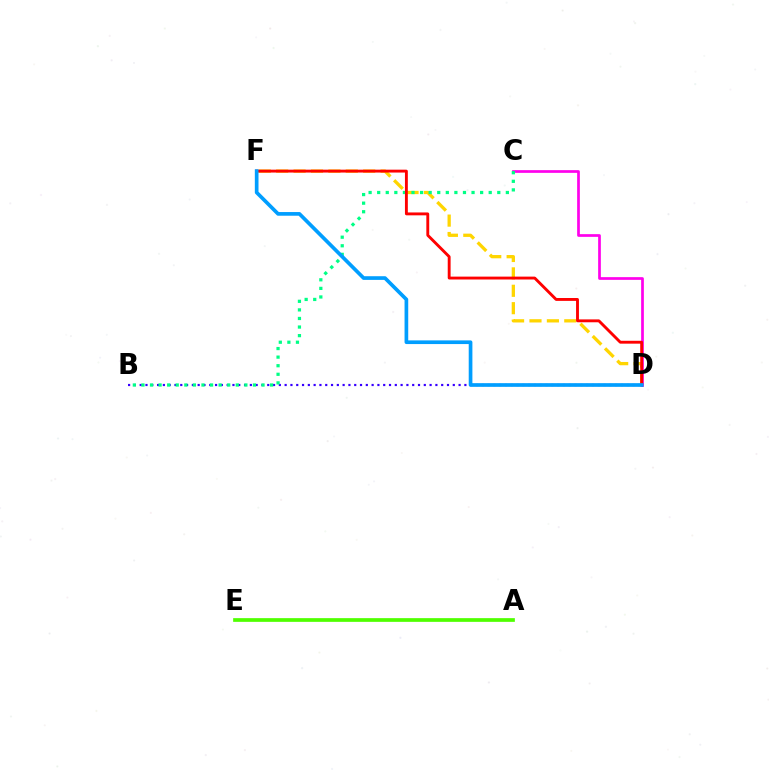{('A', 'E'): [{'color': '#4fff00', 'line_style': 'solid', 'thickness': 2.67}], ('B', 'D'): [{'color': '#3700ff', 'line_style': 'dotted', 'thickness': 1.58}], ('D', 'F'): [{'color': '#ffd500', 'line_style': 'dashed', 'thickness': 2.36}, {'color': '#ff0000', 'line_style': 'solid', 'thickness': 2.07}, {'color': '#009eff', 'line_style': 'solid', 'thickness': 2.65}], ('C', 'D'): [{'color': '#ff00ed', 'line_style': 'solid', 'thickness': 1.95}], ('B', 'C'): [{'color': '#00ff86', 'line_style': 'dotted', 'thickness': 2.33}]}